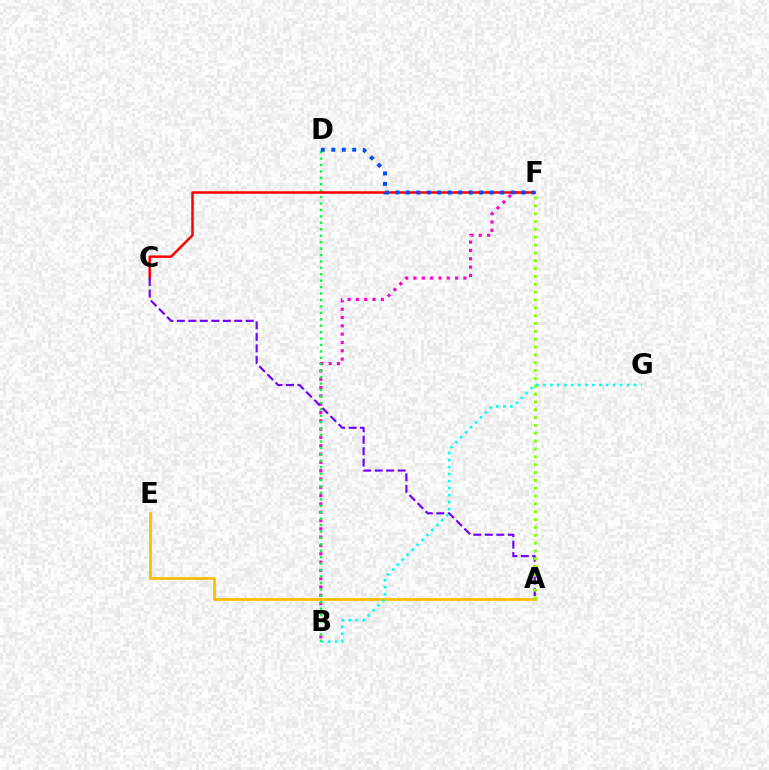{('B', 'F'): [{'color': '#ff00cf', 'line_style': 'dotted', 'thickness': 2.26}], ('A', 'E'): [{'color': '#ffbd00', 'line_style': 'solid', 'thickness': 1.97}], ('B', 'D'): [{'color': '#00ff39', 'line_style': 'dotted', 'thickness': 1.75}], ('C', 'F'): [{'color': '#ff0000', 'line_style': 'solid', 'thickness': 1.81}], ('A', 'C'): [{'color': '#7200ff', 'line_style': 'dashed', 'thickness': 1.56}], ('D', 'F'): [{'color': '#004bff', 'line_style': 'dotted', 'thickness': 2.85}], ('A', 'F'): [{'color': '#84ff00', 'line_style': 'dotted', 'thickness': 2.13}], ('B', 'G'): [{'color': '#00fff6', 'line_style': 'dotted', 'thickness': 1.9}]}